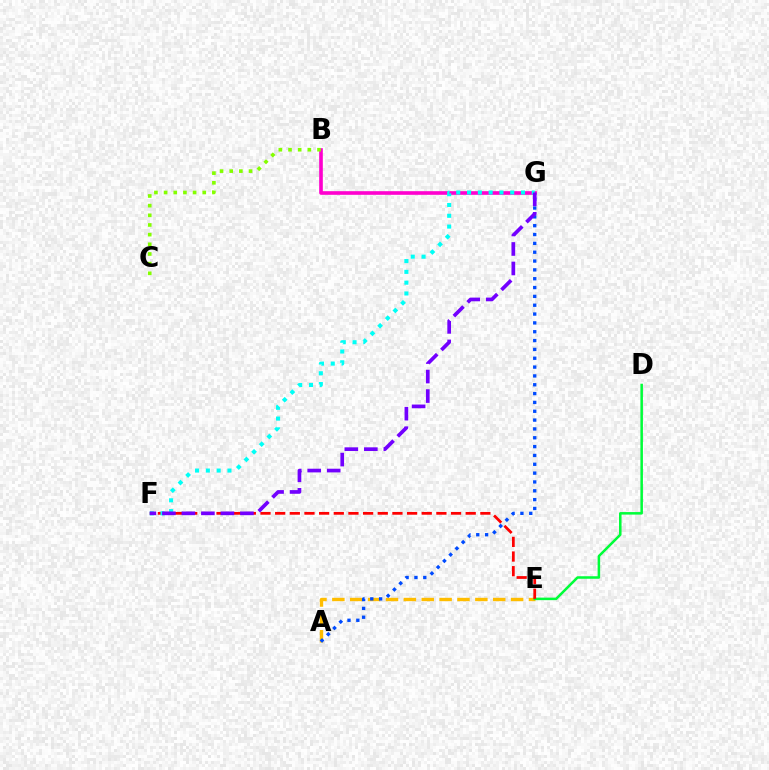{('B', 'G'): [{'color': '#ff00cf', 'line_style': 'solid', 'thickness': 2.62}], ('A', 'E'): [{'color': '#ffbd00', 'line_style': 'dashed', 'thickness': 2.43}], ('D', 'E'): [{'color': '#00ff39', 'line_style': 'solid', 'thickness': 1.82}], ('A', 'G'): [{'color': '#004bff', 'line_style': 'dotted', 'thickness': 2.4}], ('E', 'F'): [{'color': '#ff0000', 'line_style': 'dashed', 'thickness': 1.99}], ('F', 'G'): [{'color': '#00fff6', 'line_style': 'dotted', 'thickness': 2.93}, {'color': '#7200ff', 'line_style': 'dashed', 'thickness': 2.65}], ('B', 'C'): [{'color': '#84ff00', 'line_style': 'dotted', 'thickness': 2.63}]}